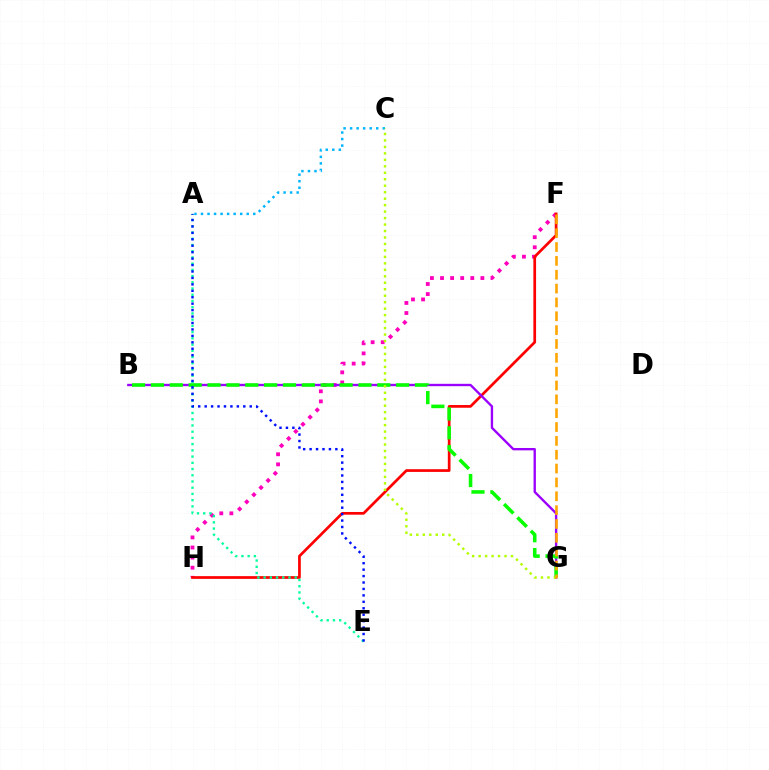{('F', 'H'): [{'color': '#ff00bd', 'line_style': 'dotted', 'thickness': 2.74}, {'color': '#ff0000', 'line_style': 'solid', 'thickness': 1.95}], ('A', 'C'): [{'color': '#00b5ff', 'line_style': 'dotted', 'thickness': 1.78}], ('B', 'G'): [{'color': '#9b00ff', 'line_style': 'solid', 'thickness': 1.7}, {'color': '#08ff00', 'line_style': 'dashed', 'thickness': 2.56}], ('C', 'G'): [{'color': '#b3ff00', 'line_style': 'dotted', 'thickness': 1.76}], ('A', 'E'): [{'color': '#00ff9d', 'line_style': 'dotted', 'thickness': 1.69}, {'color': '#0010ff', 'line_style': 'dotted', 'thickness': 1.75}], ('F', 'G'): [{'color': '#ffa500', 'line_style': 'dashed', 'thickness': 1.88}]}